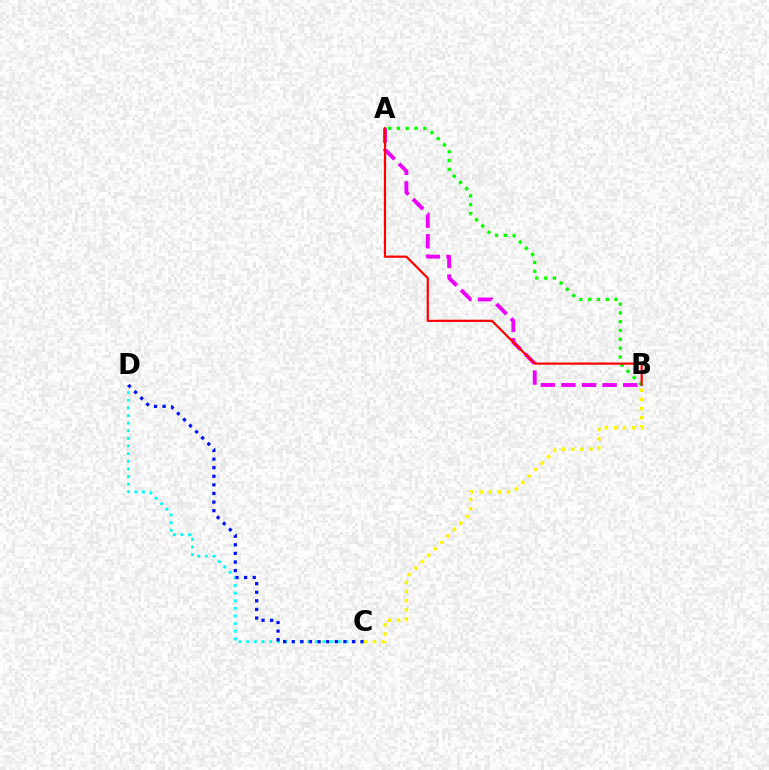{('C', 'D'): [{'color': '#00fff6', 'line_style': 'dotted', 'thickness': 2.07}, {'color': '#0010ff', 'line_style': 'dotted', 'thickness': 2.34}], ('A', 'B'): [{'color': '#ee00ff', 'line_style': 'dashed', 'thickness': 2.79}, {'color': '#08ff00', 'line_style': 'dotted', 'thickness': 2.4}, {'color': '#ff0000', 'line_style': 'solid', 'thickness': 1.59}], ('B', 'C'): [{'color': '#fcf500', 'line_style': 'dotted', 'thickness': 2.48}]}